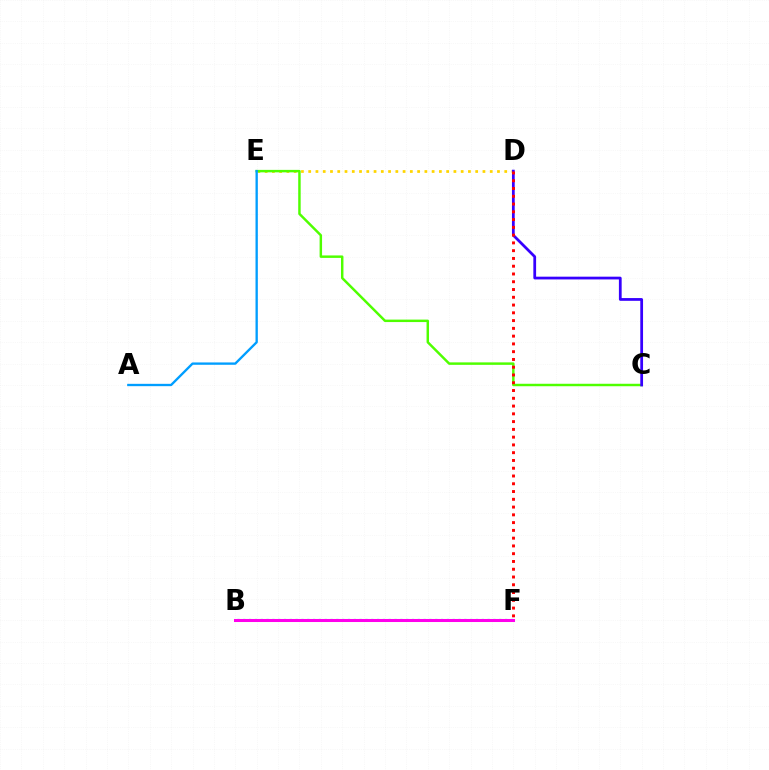{('B', 'F'): [{'color': '#00ff86', 'line_style': 'dotted', 'thickness': 1.58}, {'color': '#ff00ed', 'line_style': 'solid', 'thickness': 2.19}], ('D', 'E'): [{'color': '#ffd500', 'line_style': 'dotted', 'thickness': 1.97}], ('C', 'E'): [{'color': '#4fff00', 'line_style': 'solid', 'thickness': 1.77}], ('C', 'D'): [{'color': '#3700ff', 'line_style': 'solid', 'thickness': 1.99}], ('D', 'F'): [{'color': '#ff0000', 'line_style': 'dotted', 'thickness': 2.11}], ('A', 'E'): [{'color': '#009eff', 'line_style': 'solid', 'thickness': 1.68}]}